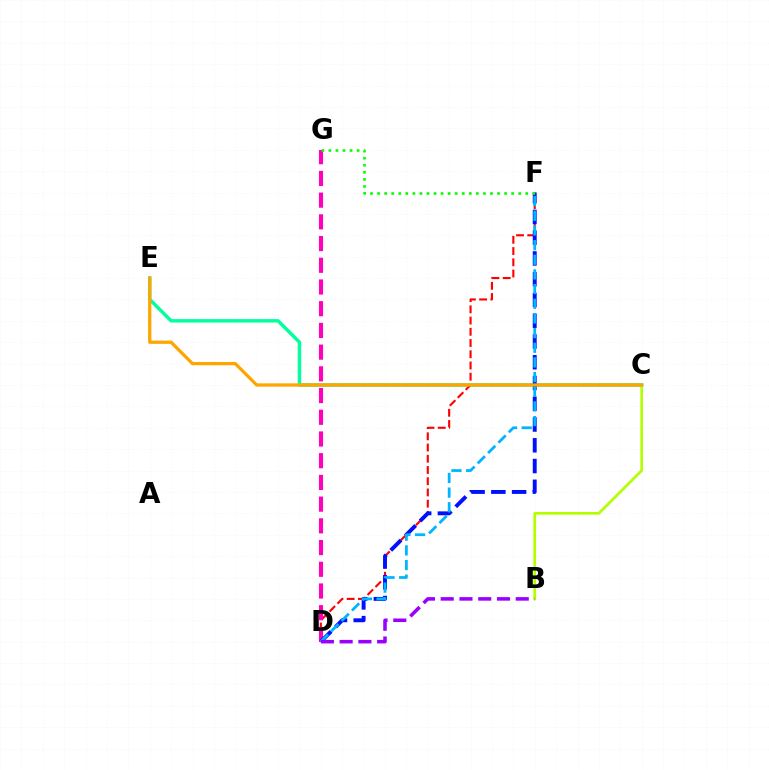{('B', 'C'): [{'color': '#b3ff00', 'line_style': 'solid', 'thickness': 1.94}], ('C', 'E'): [{'color': '#00ff9d', 'line_style': 'solid', 'thickness': 2.47}, {'color': '#ffa500', 'line_style': 'solid', 'thickness': 2.35}], ('D', 'F'): [{'color': '#ff0000', 'line_style': 'dashed', 'thickness': 1.53}, {'color': '#0010ff', 'line_style': 'dashed', 'thickness': 2.82}, {'color': '#00b5ff', 'line_style': 'dashed', 'thickness': 1.99}], ('D', 'G'): [{'color': '#ff00bd', 'line_style': 'dashed', 'thickness': 2.95}], ('B', 'D'): [{'color': '#9b00ff', 'line_style': 'dashed', 'thickness': 2.55}], ('F', 'G'): [{'color': '#08ff00', 'line_style': 'dotted', 'thickness': 1.92}]}